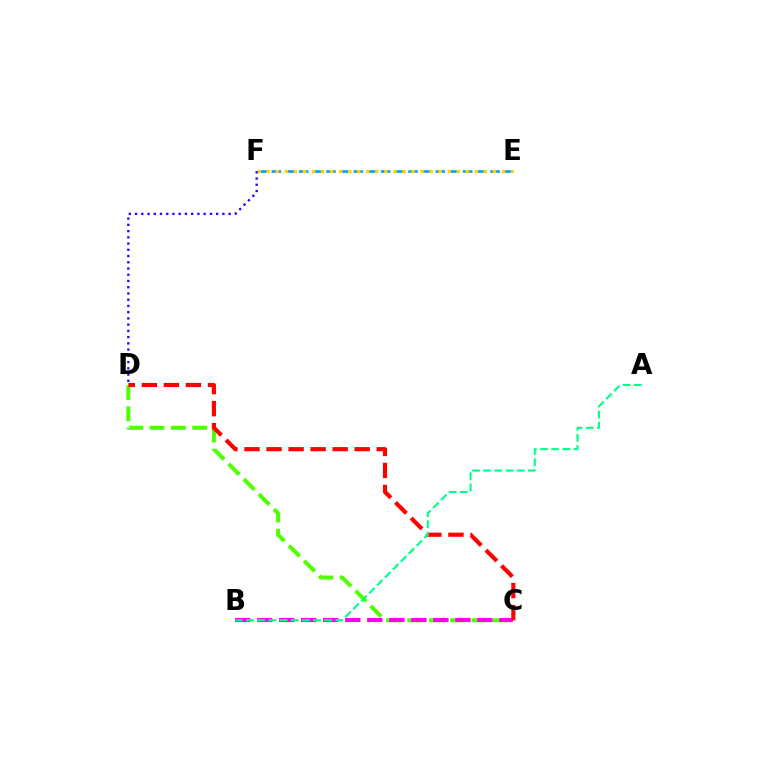{('E', 'F'): [{'color': '#009eff', 'line_style': 'dashed', 'thickness': 1.86}, {'color': '#ffd500', 'line_style': 'dotted', 'thickness': 2.46}], ('C', 'D'): [{'color': '#4fff00', 'line_style': 'dashed', 'thickness': 2.9}, {'color': '#ff0000', 'line_style': 'dashed', 'thickness': 2.99}], ('B', 'C'): [{'color': '#ff00ed', 'line_style': 'dashed', 'thickness': 2.99}], ('D', 'F'): [{'color': '#3700ff', 'line_style': 'dotted', 'thickness': 1.69}], ('A', 'B'): [{'color': '#00ff86', 'line_style': 'dashed', 'thickness': 1.52}]}